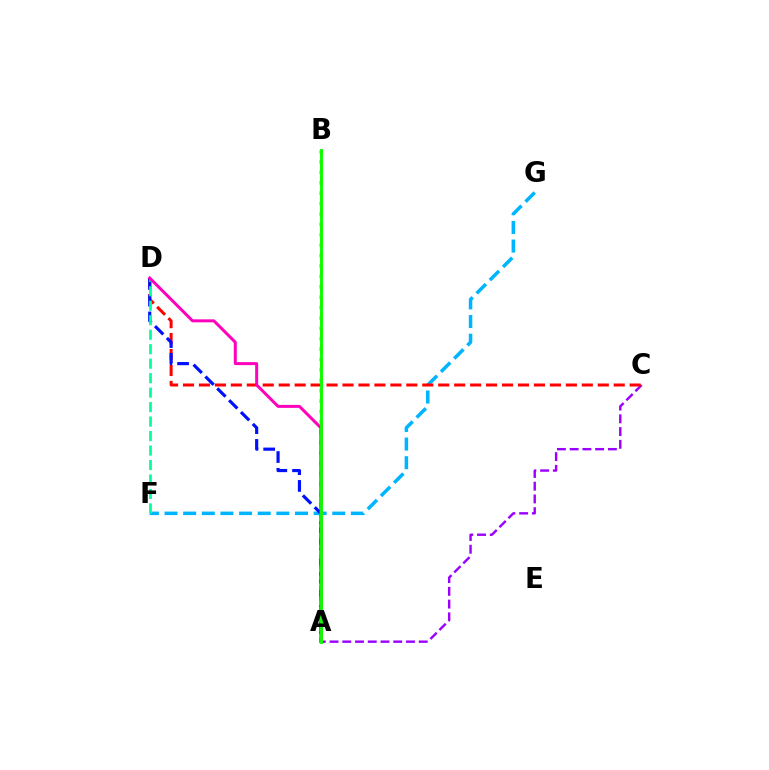{('F', 'G'): [{'color': '#00b5ff', 'line_style': 'dashed', 'thickness': 2.53}], ('A', 'C'): [{'color': '#9b00ff', 'line_style': 'dashed', 'thickness': 1.73}], ('C', 'D'): [{'color': '#ff0000', 'line_style': 'dashed', 'thickness': 2.17}], ('A', 'D'): [{'color': '#0010ff', 'line_style': 'dashed', 'thickness': 2.28}, {'color': '#ff00bd', 'line_style': 'solid', 'thickness': 2.15}], ('A', 'B'): [{'color': '#b3ff00', 'line_style': 'dotted', 'thickness': 2.82}, {'color': '#ffa500', 'line_style': 'dashed', 'thickness': 2.06}, {'color': '#08ff00', 'line_style': 'solid', 'thickness': 2.08}], ('D', 'F'): [{'color': '#00ff9d', 'line_style': 'dashed', 'thickness': 1.97}]}